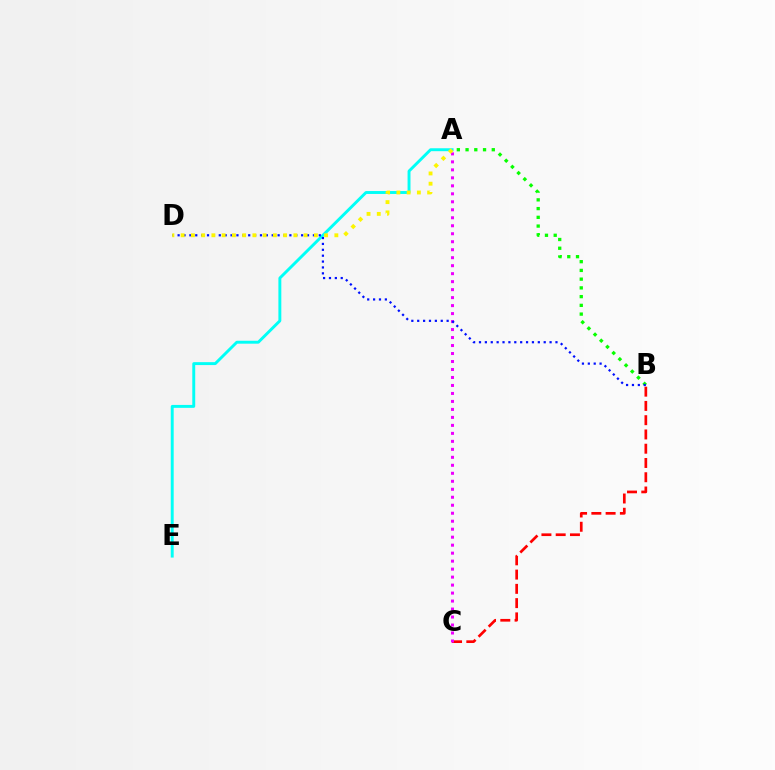{('B', 'C'): [{'color': '#ff0000', 'line_style': 'dashed', 'thickness': 1.94}], ('A', 'C'): [{'color': '#ee00ff', 'line_style': 'dotted', 'thickness': 2.17}], ('A', 'E'): [{'color': '#00fff6', 'line_style': 'solid', 'thickness': 2.1}], ('A', 'B'): [{'color': '#08ff00', 'line_style': 'dotted', 'thickness': 2.37}], ('B', 'D'): [{'color': '#0010ff', 'line_style': 'dotted', 'thickness': 1.6}], ('A', 'D'): [{'color': '#fcf500', 'line_style': 'dotted', 'thickness': 2.78}]}